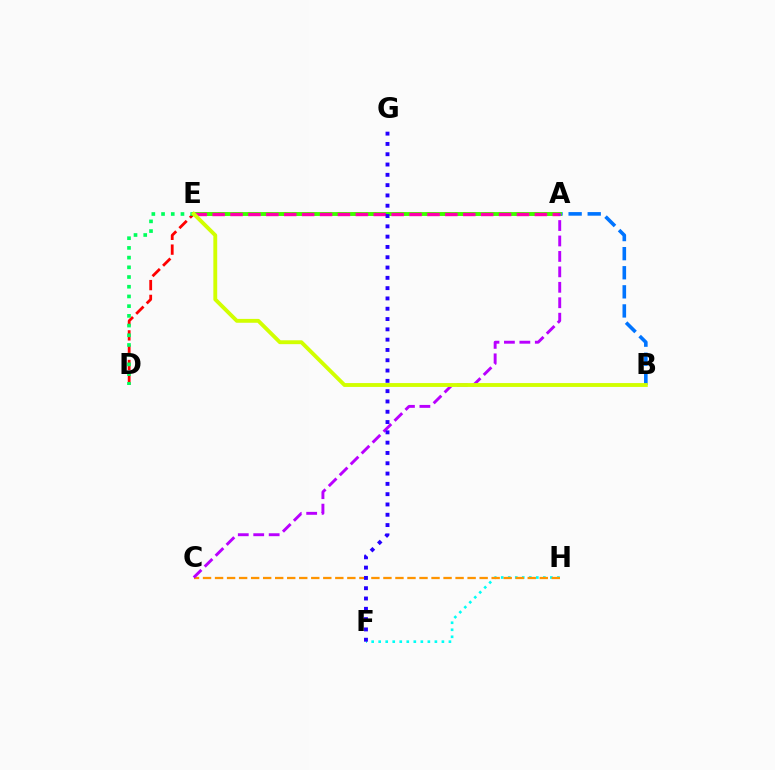{('A', 'D'): [{'color': '#ff0000', 'line_style': 'dashed', 'thickness': 2.01}], ('F', 'H'): [{'color': '#00fff6', 'line_style': 'dotted', 'thickness': 1.91}], ('C', 'H'): [{'color': '#ff9400', 'line_style': 'dashed', 'thickness': 1.63}], ('A', 'B'): [{'color': '#0074ff', 'line_style': 'dashed', 'thickness': 2.59}], ('D', 'E'): [{'color': '#00ff5c', 'line_style': 'dotted', 'thickness': 2.64}], ('A', 'E'): [{'color': '#3dff00', 'line_style': 'solid', 'thickness': 2.79}, {'color': '#ff00ac', 'line_style': 'dashed', 'thickness': 2.43}], ('A', 'C'): [{'color': '#b900ff', 'line_style': 'dashed', 'thickness': 2.1}], ('F', 'G'): [{'color': '#2500ff', 'line_style': 'dotted', 'thickness': 2.8}], ('B', 'E'): [{'color': '#d1ff00', 'line_style': 'solid', 'thickness': 2.78}]}